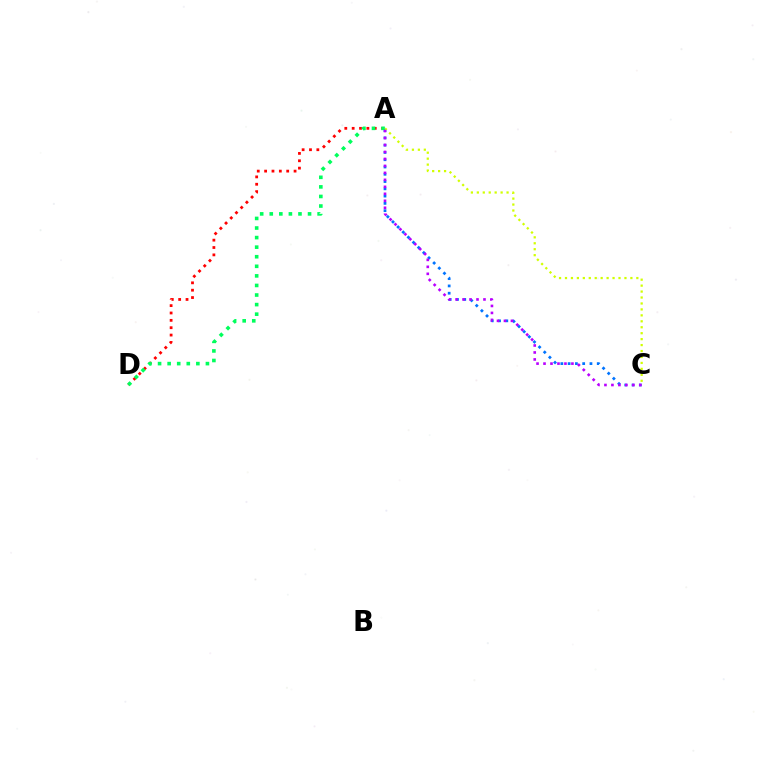{('A', 'D'): [{'color': '#ff0000', 'line_style': 'dotted', 'thickness': 2.0}, {'color': '#00ff5c', 'line_style': 'dotted', 'thickness': 2.6}], ('A', 'C'): [{'color': '#0074ff', 'line_style': 'dotted', 'thickness': 1.98}, {'color': '#d1ff00', 'line_style': 'dotted', 'thickness': 1.62}, {'color': '#b900ff', 'line_style': 'dotted', 'thickness': 1.9}]}